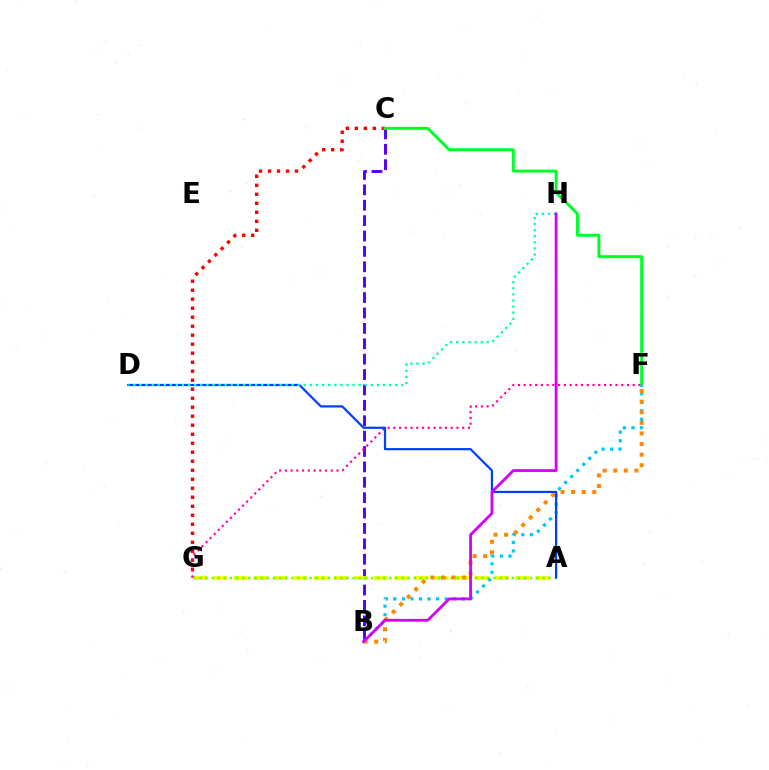{('B', 'C'): [{'color': '#4f00ff', 'line_style': 'dashed', 'thickness': 2.09}], ('A', 'G'): [{'color': '#eeff00', 'line_style': 'dashed', 'thickness': 2.73}, {'color': '#66ff00', 'line_style': 'dotted', 'thickness': 1.67}], ('C', 'G'): [{'color': '#ff0000', 'line_style': 'dotted', 'thickness': 2.45}], ('C', 'F'): [{'color': '#00ff27', 'line_style': 'solid', 'thickness': 2.12}], ('F', 'G'): [{'color': '#ff00a0', 'line_style': 'dotted', 'thickness': 1.56}], ('B', 'F'): [{'color': '#00c7ff', 'line_style': 'dotted', 'thickness': 2.32}, {'color': '#ff8800', 'line_style': 'dotted', 'thickness': 2.88}], ('A', 'D'): [{'color': '#003fff', 'line_style': 'solid', 'thickness': 1.59}], ('D', 'H'): [{'color': '#00ffaf', 'line_style': 'dotted', 'thickness': 1.65}], ('B', 'H'): [{'color': '#d600ff', 'line_style': 'solid', 'thickness': 2.03}]}